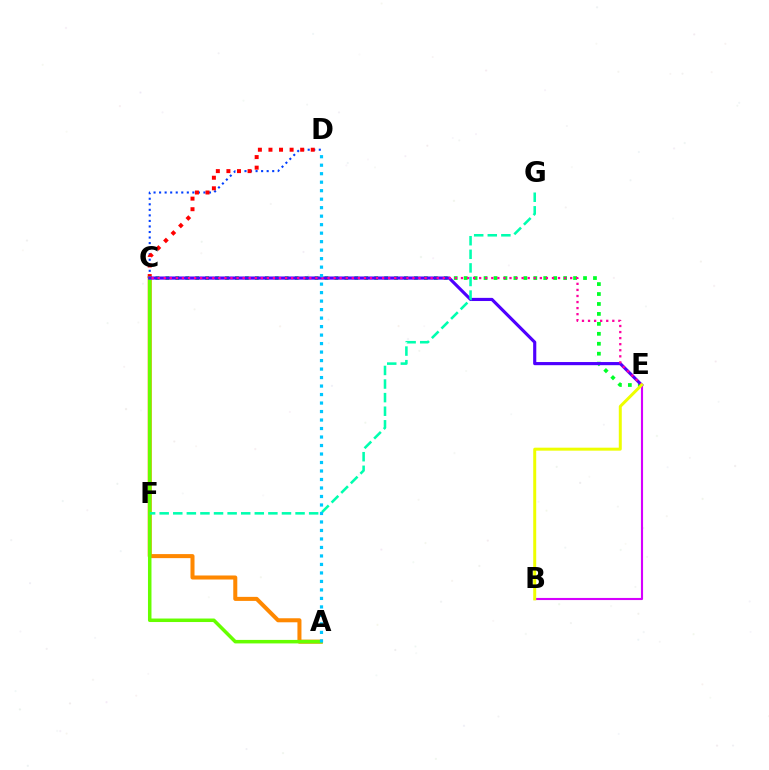{('A', 'C'): [{'color': '#ff8800', 'line_style': 'solid', 'thickness': 2.9}, {'color': '#66ff00', 'line_style': 'solid', 'thickness': 2.53}], ('C', 'D'): [{'color': '#003fff', 'line_style': 'dotted', 'thickness': 1.51}, {'color': '#ff0000', 'line_style': 'dotted', 'thickness': 2.87}], ('C', 'E'): [{'color': '#00ff27', 'line_style': 'dotted', 'thickness': 2.7}, {'color': '#4f00ff', 'line_style': 'solid', 'thickness': 2.27}, {'color': '#ff00a0', 'line_style': 'dotted', 'thickness': 1.65}], ('B', 'E'): [{'color': '#d600ff', 'line_style': 'solid', 'thickness': 1.52}, {'color': '#eeff00', 'line_style': 'solid', 'thickness': 2.15}], ('F', 'G'): [{'color': '#00ffaf', 'line_style': 'dashed', 'thickness': 1.85}], ('A', 'D'): [{'color': '#00c7ff', 'line_style': 'dotted', 'thickness': 2.31}]}